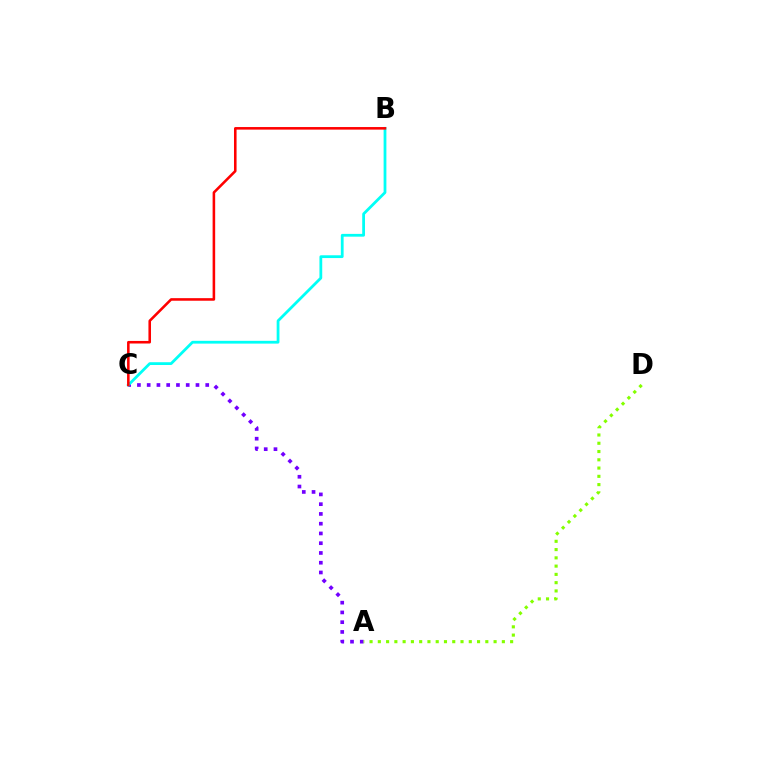{('A', 'C'): [{'color': '#7200ff', 'line_style': 'dotted', 'thickness': 2.65}], ('A', 'D'): [{'color': '#84ff00', 'line_style': 'dotted', 'thickness': 2.25}], ('B', 'C'): [{'color': '#00fff6', 'line_style': 'solid', 'thickness': 2.0}, {'color': '#ff0000', 'line_style': 'solid', 'thickness': 1.85}]}